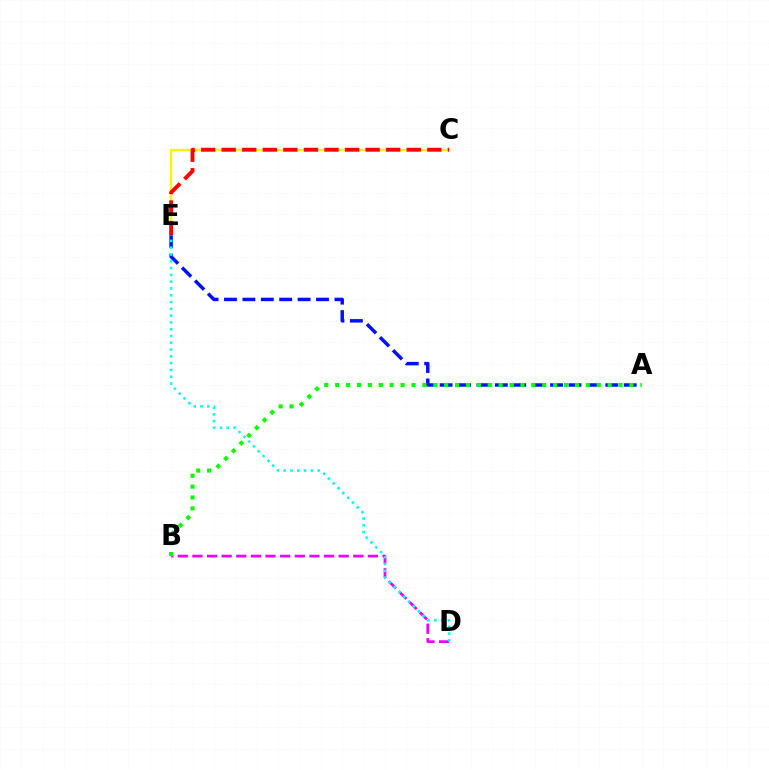{('C', 'E'): [{'color': '#fcf500', 'line_style': 'solid', 'thickness': 1.68}, {'color': '#ff0000', 'line_style': 'dashed', 'thickness': 2.79}], ('A', 'E'): [{'color': '#0010ff', 'line_style': 'dashed', 'thickness': 2.5}], ('B', 'D'): [{'color': '#ee00ff', 'line_style': 'dashed', 'thickness': 1.99}], ('D', 'E'): [{'color': '#00fff6', 'line_style': 'dotted', 'thickness': 1.85}], ('A', 'B'): [{'color': '#08ff00', 'line_style': 'dotted', 'thickness': 2.96}]}